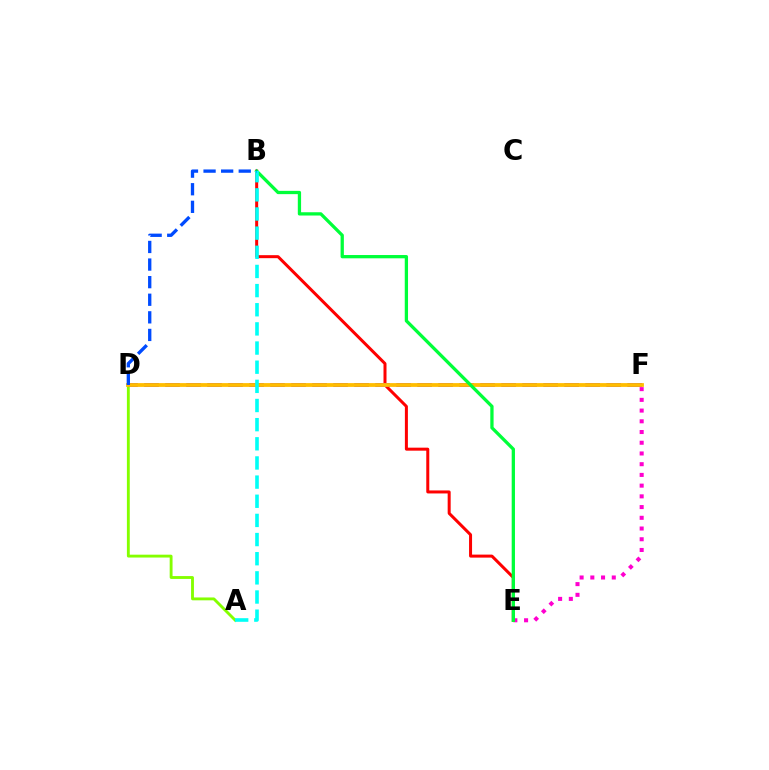{('E', 'F'): [{'color': '#ff00cf', 'line_style': 'dotted', 'thickness': 2.91}], ('B', 'E'): [{'color': '#ff0000', 'line_style': 'solid', 'thickness': 2.17}, {'color': '#00ff39', 'line_style': 'solid', 'thickness': 2.36}], ('A', 'D'): [{'color': '#84ff00', 'line_style': 'solid', 'thickness': 2.06}], ('D', 'F'): [{'color': '#7200ff', 'line_style': 'dashed', 'thickness': 2.85}, {'color': '#ffbd00', 'line_style': 'solid', 'thickness': 2.73}], ('A', 'B'): [{'color': '#00fff6', 'line_style': 'dashed', 'thickness': 2.6}], ('B', 'D'): [{'color': '#004bff', 'line_style': 'dashed', 'thickness': 2.39}]}